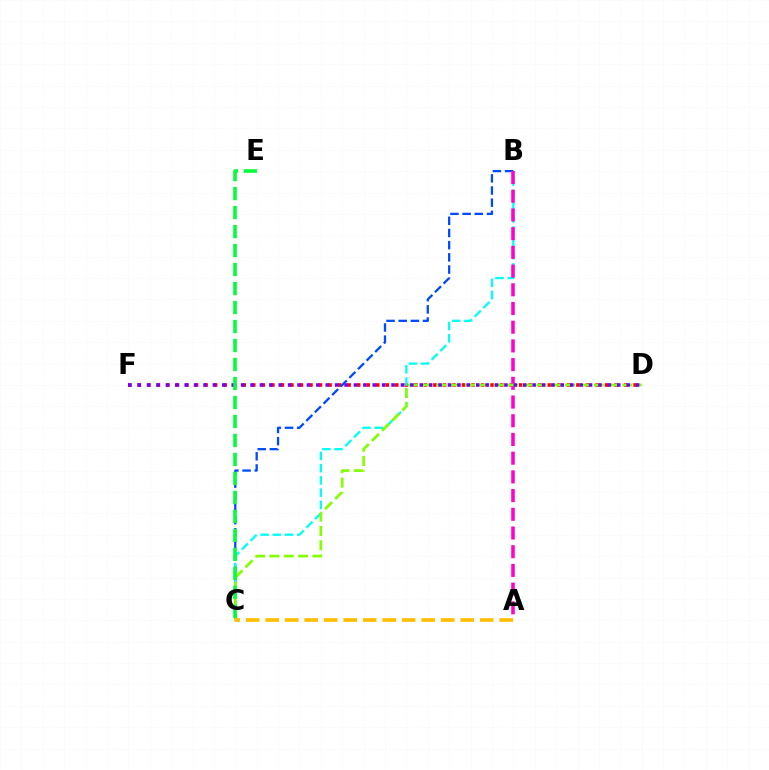{('D', 'F'): [{'color': '#ff0000', 'line_style': 'dotted', 'thickness': 2.59}, {'color': '#7200ff', 'line_style': 'dotted', 'thickness': 2.55}], ('B', 'C'): [{'color': '#004bff', 'line_style': 'dashed', 'thickness': 1.65}, {'color': '#00fff6', 'line_style': 'dashed', 'thickness': 1.66}], ('A', 'B'): [{'color': '#ff00cf', 'line_style': 'dashed', 'thickness': 2.54}], ('C', 'D'): [{'color': '#84ff00', 'line_style': 'dashed', 'thickness': 1.94}], ('A', 'C'): [{'color': '#ffbd00', 'line_style': 'dashed', 'thickness': 2.65}], ('C', 'E'): [{'color': '#00ff39', 'line_style': 'dashed', 'thickness': 2.58}]}